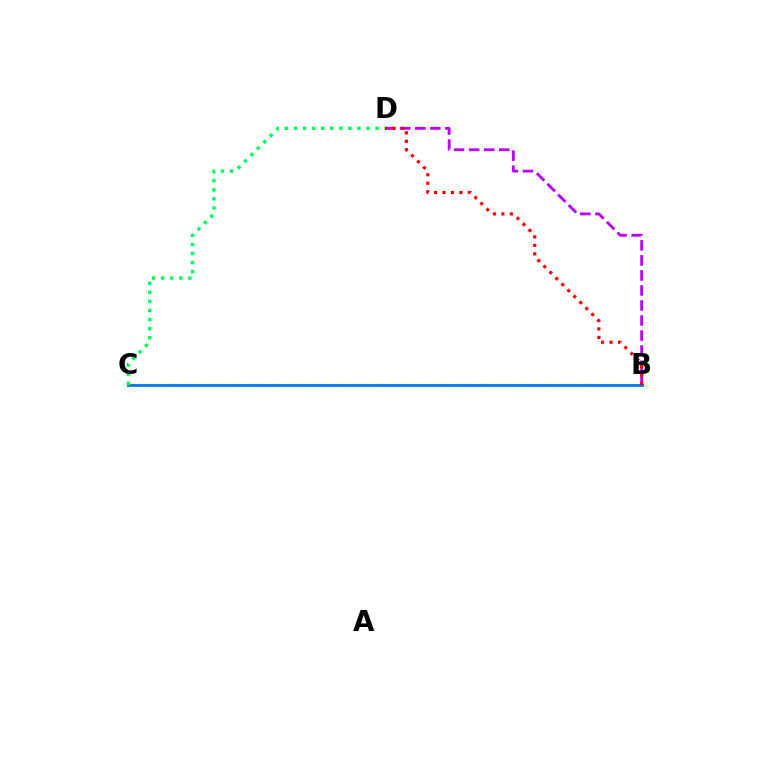{('B', 'D'): [{'color': '#b900ff', 'line_style': 'dashed', 'thickness': 2.04}, {'color': '#ff0000', 'line_style': 'dotted', 'thickness': 2.3}], ('B', 'C'): [{'color': '#d1ff00', 'line_style': 'dashed', 'thickness': 1.77}, {'color': '#0074ff', 'line_style': 'solid', 'thickness': 2.01}], ('C', 'D'): [{'color': '#00ff5c', 'line_style': 'dotted', 'thickness': 2.46}]}